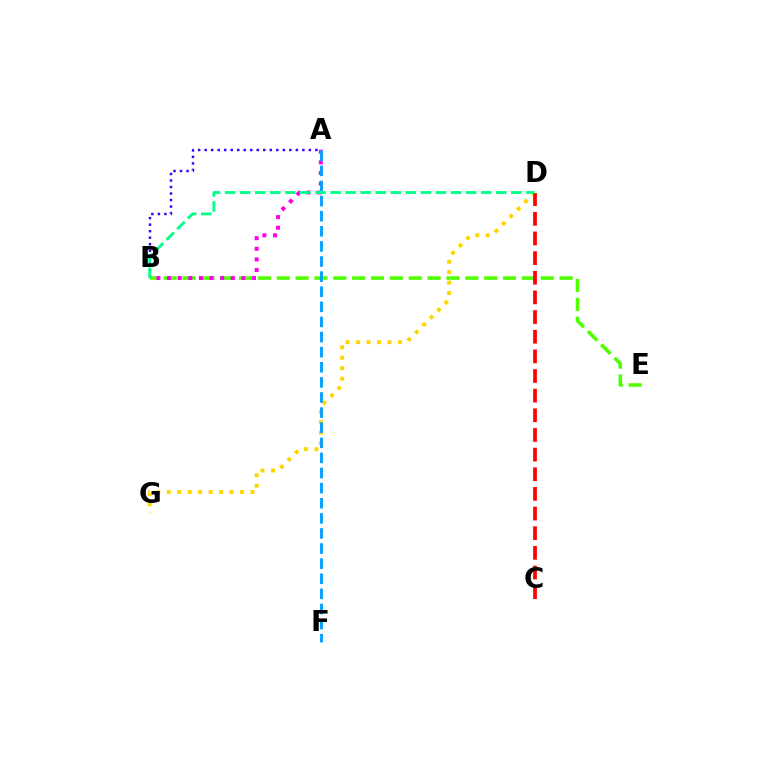{('A', 'B'): [{'color': '#3700ff', 'line_style': 'dotted', 'thickness': 1.77}, {'color': '#ff00ed', 'line_style': 'dotted', 'thickness': 2.89}], ('B', 'E'): [{'color': '#4fff00', 'line_style': 'dashed', 'thickness': 2.56}], ('D', 'G'): [{'color': '#ffd500', 'line_style': 'dotted', 'thickness': 2.84}], ('A', 'F'): [{'color': '#009eff', 'line_style': 'dashed', 'thickness': 2.05}], ('C', 'D'): [{'color': '#ff0000', 'line_style': 'dashed', 'thickness': 2.67}], ('B', 'D'): [{'color': '#00ff86', 'line_style': 'dashed', 'thickness': 2.05}]}